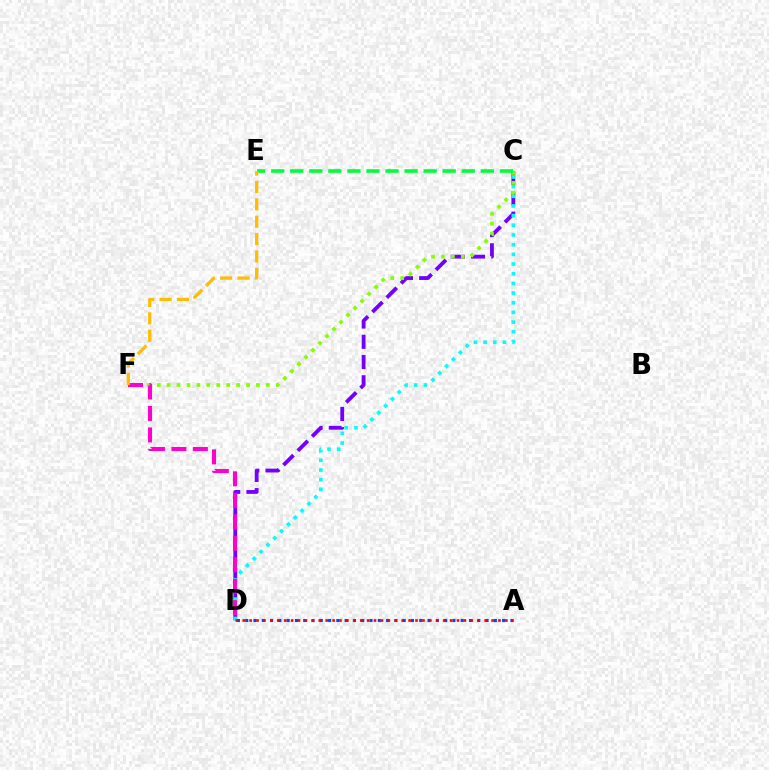{('C', 'D'): [{'color': '#7200ff', 'line_style': 'dashed', 'thickness': 2.75}, {'color': '#00fff6', 'line_style': 'dotted', 'thickness': 2.63}], ('C', 'F'): [{'color': '#84ff00', 'line_style': 'dotted', 'thickness': 2.7}], ('C', 'E'): [{'color': '#00ff39', 'line_style': 'dashed', 'thickness': 2.59}], ('D', 'F'): [{'color': '#ff00cf', 'line_style': 'dashed', 'thickness': 2.92}], ('E', 'F'): [{'color': '#ffbd00', 'line_style': 'dashed', 'thickness': 2.36}], ('A', 'D'): [{'color': '#004bff', 'line_style': 'dotted', 'thickness': 2.25}, {'color': '#ff0000', 'line_style': 'dotted', 'thickness': 1.88}]}